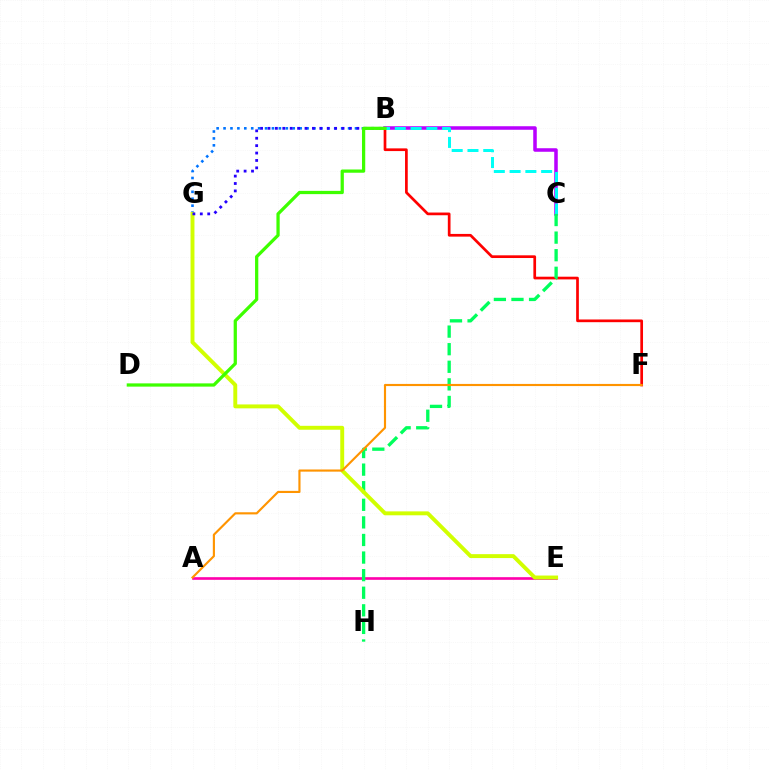{('B', 'F'): [{'color': '#ff0000', 'line_style': 'solid', 'thickness': 1.95}], ('B', 'C'): [{'color': '#b900ff', 'line_style': 'solid', 'thickness': 2.54}, {'color': '#00fff6', 'line_style': 'dashed', 'thickness': 2.14}], ('A', 'E'): [{'color': '#ff00ac', 'line_style': 'solid', 'thickness': 1.91}], ('C', 'H'): [{'color': '#00ff5c', 'line_style': 'dashed', 'thickness': 2.39}], ('B', 'G'): [{'color': '#0074ff', 'line_style': 'dotted', 'thickness': 1.88}, {'color': '#2500ff', 'line_style': 'dotted', 'thickness': 2.01}], ('E', 'G'): [{'color': '#d1ff00', 'line_style': 'solid', 'thickness': 2.82}], ('B', 'D'): [{'color': '#3dff00', 'line_style': 'solid', 'thickness': 2.34}], ('A', 'F'): [{'color': '#ff9400', 'line_style': 'solid', 'thickness': 1.55}]}